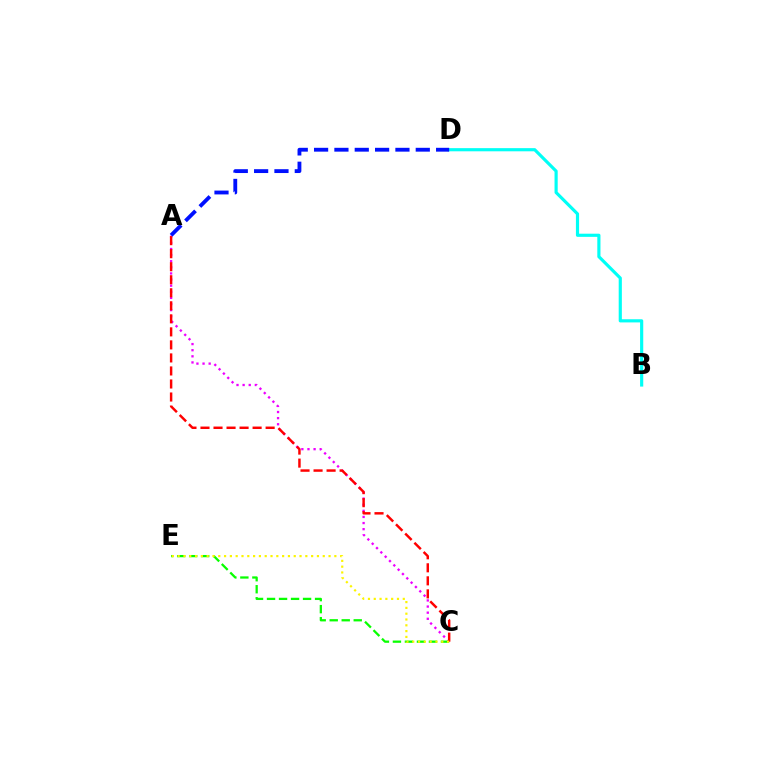{('B', 'D'): [{'color': '#00fff6', 'line_style': 'solid', 'thickness': 2.28}], ('A', 'C'): [{'color': '#ee00ff', 'line_style': 'dotted', 'thickness': 1.66}, {'color': '#ff0000', 'line_style': 'dashed', 'thickness': 1.77}], ('C', 'E'): [{'color': '#08ff00', 'line_style': 'dashed', 'thickness': 1.63}, {'color': '#fcf500', 'line_style': 'dotted', 'thickness': 1.58}], ('A', 'D'): [{'color': '#0010ff', 'line_style': 'dashed', 'thickness': 2.76}]}